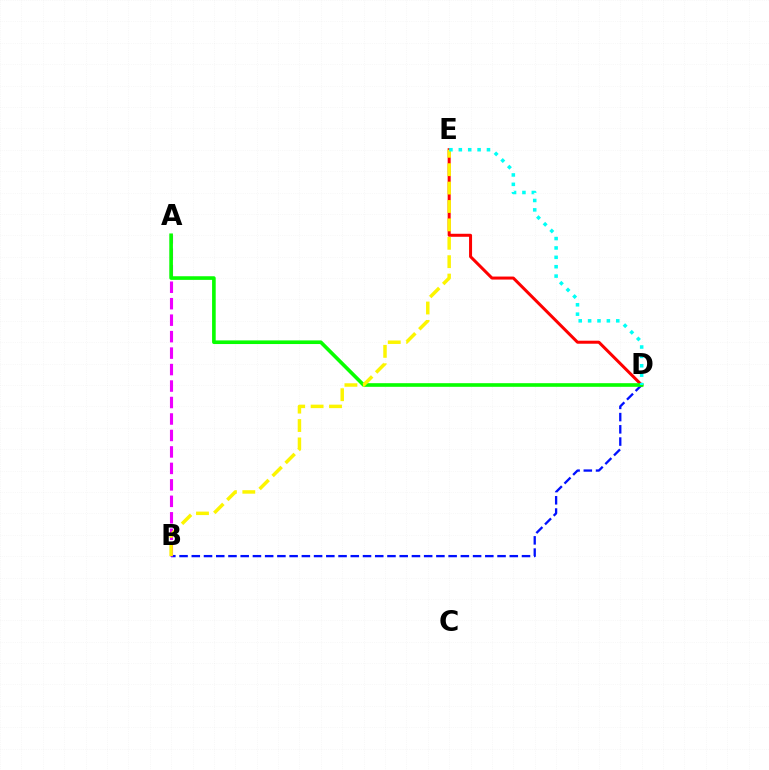{('D', 'E'): [{'color': '#ff0000', 'line_style': 'solid', 'thickness': 2.17}, {'color': '#00fff6', 'line_style': 'dotted', 'thickness': 2.55}], ('B', 'D'): [{'color': '#0010ff', 'line_style': 'dashed', 'thickness': 1.66}], ('A', 'B'): [{'color': '#ee00ff', 'line_style': 'dashed', 'thickness': 2.24}], ('A', 'D'): [{'color': '#08ff00', 'line_style': 'solid', 'thickness': 2.61}], ('B', 'E'): [{'color': '#fcf500', 'line_style': 'dashed', 'thickness': 2.5}]}